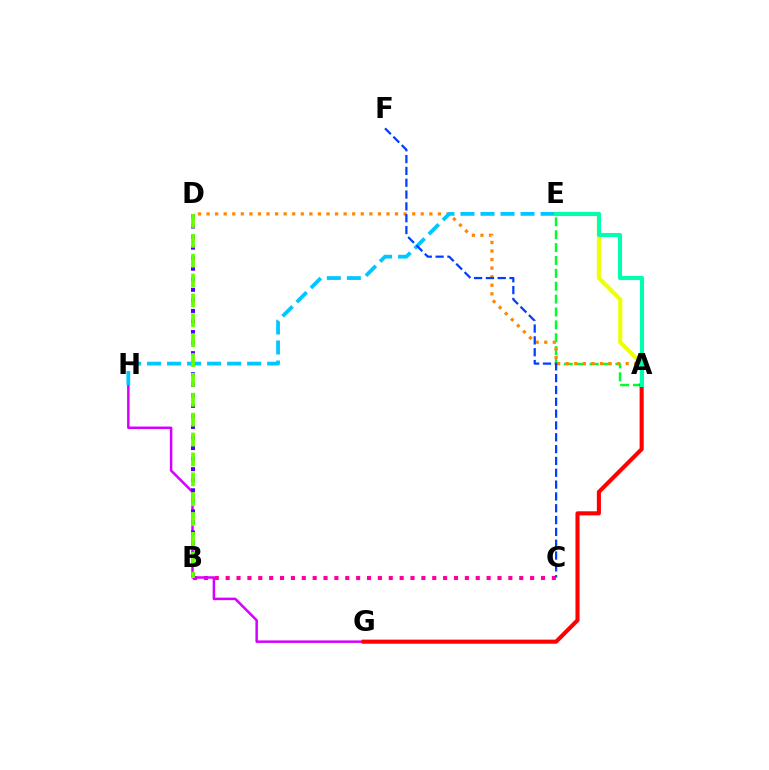{('A', 'E'): [{'color': '#eeff00', 'line_style': 'solid', 'thickness': 2.95}, {'color': '#00ff27', 'line_style': 'dashed', 'thickness': 1.75}, {'color': '#00ffaf', 'line_style': 'solid', 'thickness': 2.95}], ('B', 'C'): [{'color': '#ff00a0', 'line_style': 'dotted', 'thickness': 2.95}], ('G', 'H'): [{'color': '#d600ff', 'line_style': 'solid', 'thickness': 1.8}], ('B', 'D'): [{'color': '#4f00ff', 'line_style': 'dotted', 'thickness': 2.87}, {'color': '#66ff00', 'line_style': 'dashed', 'thickness': 2.7}], ('A', 'G'): [{'color': '#ff0000', 'line_style': 'solid', 'thickness': 2.94}], ('A', 'D'): [{'color': '#ff8800', 'line_style': 'dotted', 'thickness': 2.33}], ('E', 'H'): [{'color': '#00c7ff', 'line_style': 'dashed', 'thickness': 2.72}], ('C', 'F'): [{'color': '#003fff', 'line_style': 'dashed', 'thickness': 1.61}]}